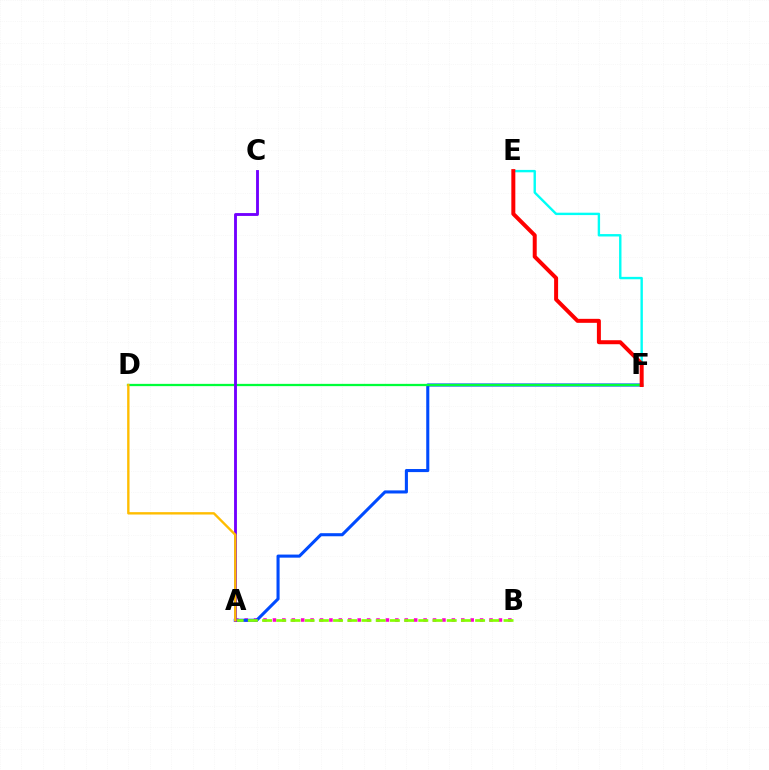{('A', 'B'): [{'color': '#ff00cf', 'line_style': 'dotted', 'thickness': 2.56}, {'color': '#84ff00', 'line_style': 'dashed', 'thickness': 1.93}], ('E', 'F'): [{'color': '#00fff6', 'line_style': 'solid', 'thickness': 1.73}, {'color': '#ff0000', 'line_style': 'solid', 'thickness': 2.87}], ('A', 'F'): [{'color': '#004bff', 'line_style': 'solid', 'thickness': 2.22}], ('D', 'F'): [{'color': '#00ff39', 'line_style': 'solid', 'thickness': 1.63}], ('A', 'C'): [{'color': '#7200ff', 'line_style': 'solid', 'thickness': 2.06}], ('A', 'D'): [{'color': '#ffbd00', 'line_style': 'solid', 'thickness': 1.71}]}